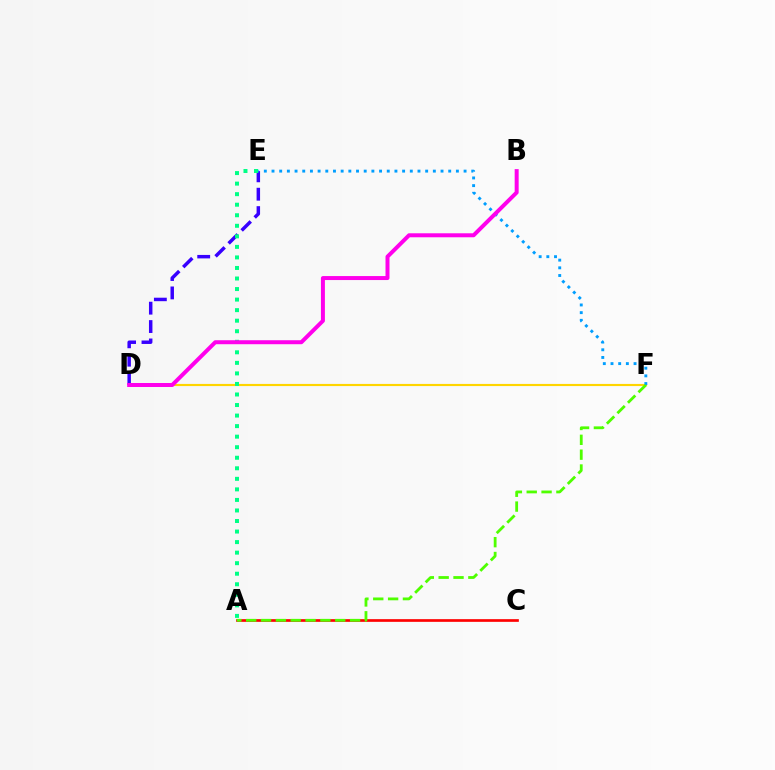{('A', 'C'): [{'color': '#ff0000', 'line_style': 'solid', 'thickness': 1.93}], ('D', 'E'): [{'color': '#3700ff', 'line_style': 'dashed', 'thickness': 2.5}], ('D', 'F'): [{'color': '#ffd500', 'line_style': 'solid', 'thickness': 1.55}], ('E', 'F'): [{'color': '#009eff', 'line_style': 'dotted', 'thickness': 2.09}], ('A', 'E'): [{'color': '#00ff86', 'line_style': 'dotted', 'thickness': 2.86}], ('B', 'D'): [{'color': '#ff00ed', 'line_style': 'solid', 'thickness': 2.87}], ('A', 'F'): [{'color': '#4fff00', 'line_style': 'dashed', 'thickness': 2.02}]}